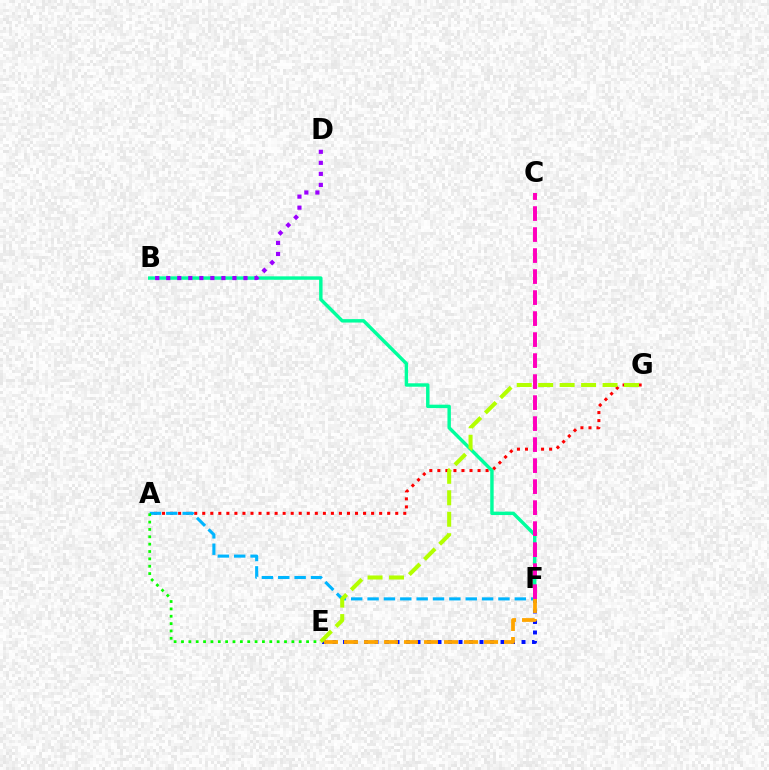{('A', 'G'): [{'color': '#ff0000', 'line_style': 'dotted', 'thickness': 2.18}], ('E', 'F'): [{'color': '#0010ff', 'line_style': 'dotted', 'thickness': 2.85}, {'color': '#ffa500', 'line_style': 'dashed', 'thickness': 2.72}], ('A', 'F'): [{'color': '#00b5ff', 'line_style': 'dashed', 'thickness': 2.22}], ('B', 'F'): [{'color': '#00ff9d', 'line_style': 'solid', 'thickness': 2.47}], ('B', 'D'): [{'color': '#9b00ff', 'line_style': 'dotted', 'thickness': 3.0}], ('C', 'F'): [{'color': '#ff00bd', 'line_style': 'dashed', 'thickness': 2.85}], ('A', 'E'): [{'color': '#08ff00', 'line_style': 'dotted', 'thickness': 2.0}], ('E', 'G'): [{'color': '#b3ff00', 'line_style': 'dashed', 'thickness': 2.92}]}